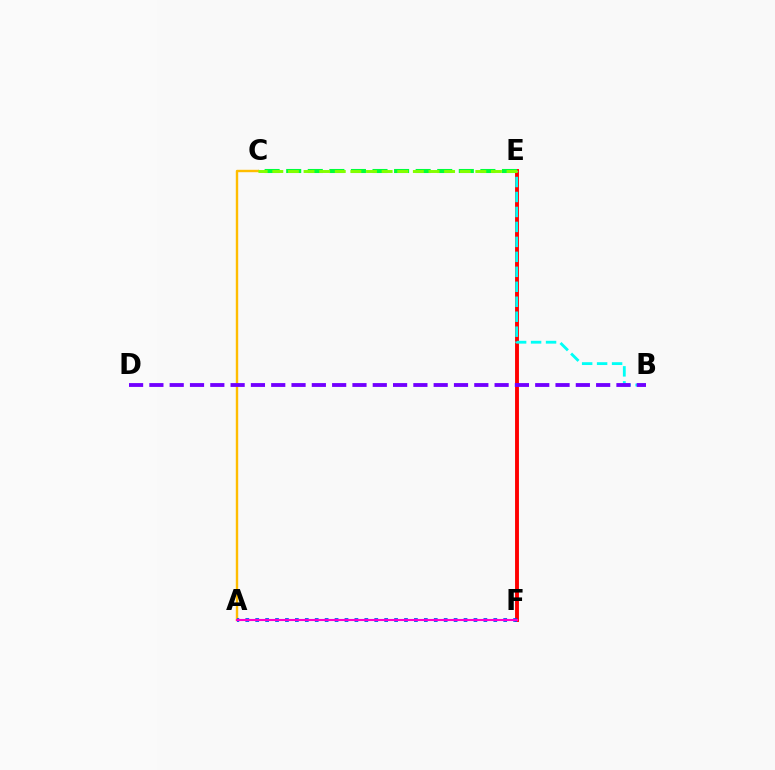{('E', 'F'): [{'color': '#ff0000', 'line_style': 'solid', 'thickness': 2.8}], ('C', 'E'): [{'color': '#00ff39', 'line_style': 'dashed', 'thickness': 2.93}, {'color': '#84ff00', 'line_style': 'dashed', 'thickness': 2.12}], ('B', 'E'): [{'color': '#00fff6', 'line_style': 'dashed', 'thickness': 2.03}], ('A', 'C'): [{'color': '#ffbd00', 'line_style': 'solid', 'thickness': 1.73}], ('A', 'F'): [{'color': '#004bff', 'line_style': 'dotted', 'thickness': 2.7}, {'color': '#ff00cf', 'line_style': 'solid', 'thickness': 1.52}], ('B', 'D'): [{'color': '#7200ff', 'line_style': 'dashed', 'thickness': 2.76}]}